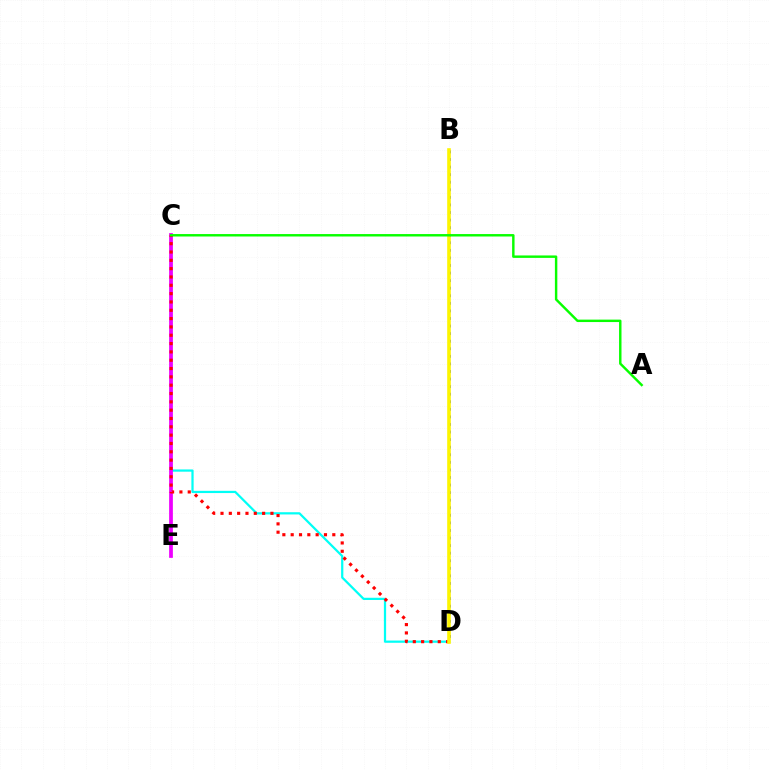{('C', 'D'): [{'color': '#00fff6', 'line_style': 'solid', 'thickness': 1.61}, {'color': '#ff0000', 'line_style': 'dotted', 'thickness': 2.26}], ('B', 'D'): [{'color': '#0010ff', 'line_style': 'dotted', 'thickness': 2.06}, {'color': '#fcf500', 'line_style': 'solid', 'thickness': 2.6}], ('C', 'E'): [{'color': '#ee00ff', 'line_style': 'solid', 'thickness': 2.7}], ('A', 'C'): [{'color': '#08ff00', 'line_style': 'solid', 'thickness': 1.75}]}